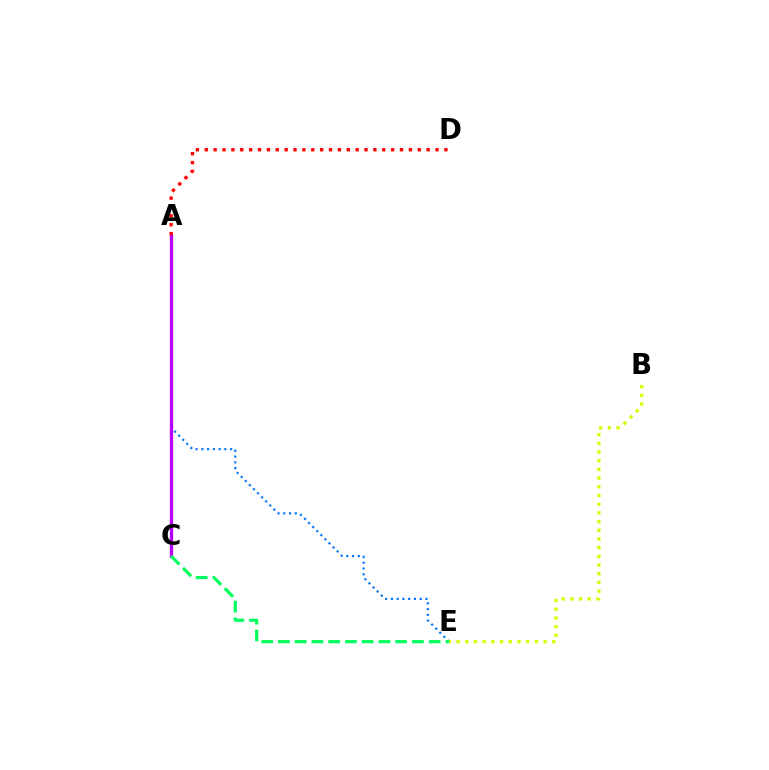{('A', 'E'): [{'color': '#0074ff', 'line_style': 'dotted', 'thickness': 1.57}], ('A', 'C'): [{'color': '#b900ff', 'line_style': 'solid', 'thickness': 2.38}], ('A', 'D'): [{'color': '#ff0000', 'line_style': 'dotted', 'thickness': 2.41}], ('C', 'E'): [{'color': '#00ff5c', 'line_style': 'dashed', 'thickness': 2.28}], ('B', 'E'): [{'color': '#d1ff00', 'line_style': 'dotted', 'thickness': 2.36}]}